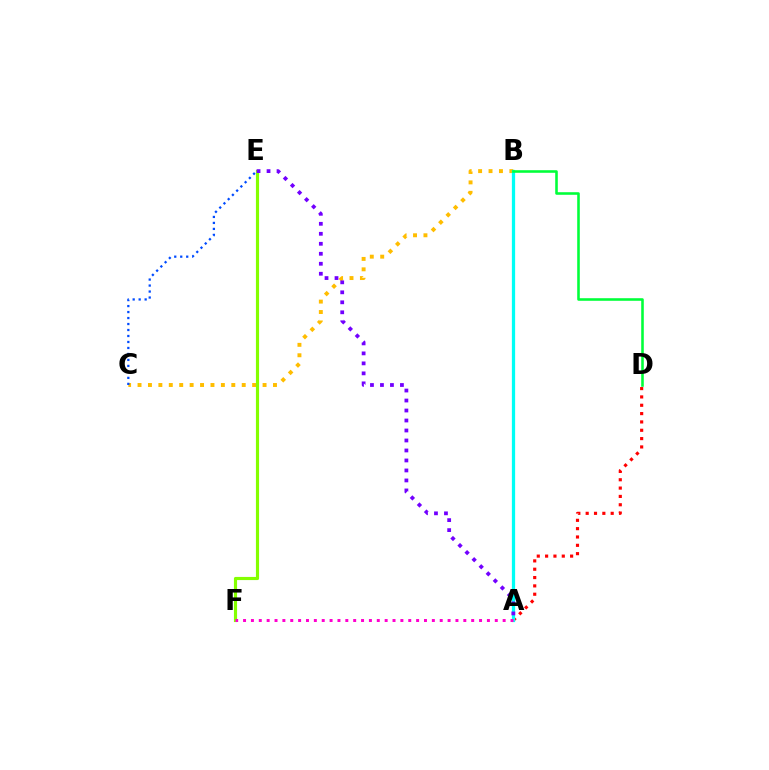{('A', 'D'): [{'color': '#ff0000', 'line_style': 'dotted', 'thickness': 2.26}], ('B', 'C'): [{'color': '#ffbd00', 'line_style': 'dotted', 'thickness': 2.83}], ('E', 'F'): [{'color': '#84ff00', 'line_style': 'solid', 'thickness': 2.27}], ('A', 'B'): [{'color': '#00fff6', 'line_style': 'solid', 'thickness': 2.34}], ('C', 'E'): [{'color': '#004bff', 'line_style': 'dotted', 'thickness': 1.63}], ('A', 'E'): [{'color': '#7200ff', 'line_style': 'dotted', 'thickness': 2.71}], ('A', 'F'): [{'color': '#ff00cf', 'line_style': 'dotted', 'thickness': 2.14}], ('B', 'D'): [{'color': '#00ff39', 'line_style': 'solid', 'thickness': 1.86}]}